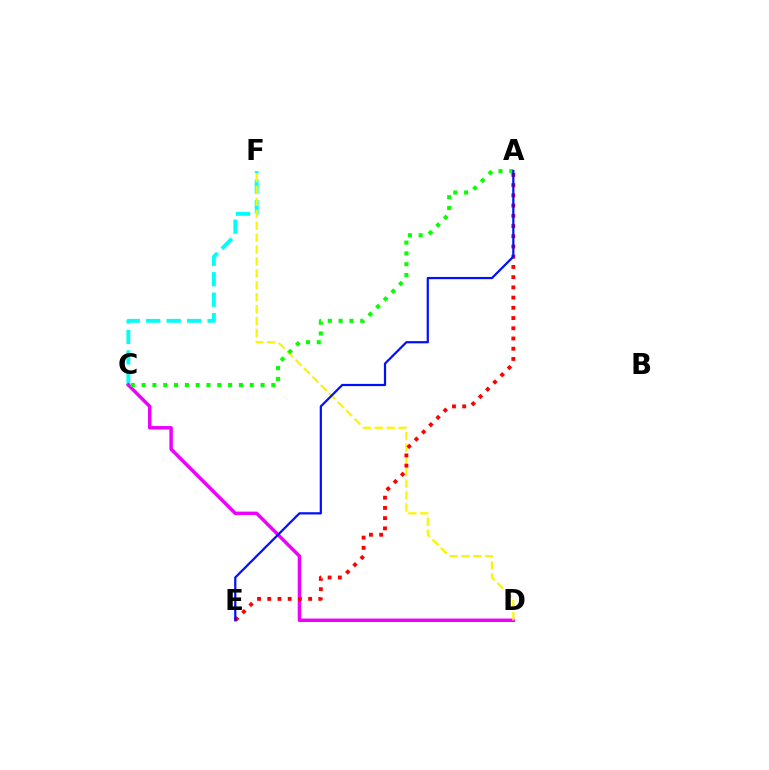{('C', 'F'): [{'color': '#00fff6', 'line_style': 'dashed', 'thickness': 2.78}], ('C', 'D'): [{'color': '#ee00ff', 'line_style': 'solid', 'thickness': 2.48}], ('D', 'F'): [{'color': '#fcf500', 'line_style': 'dashed', 'thickness': 1.62}], ('A', 'C'): [{'color': '#08ff00', 'line_style': 'dotted', 'thickness': 2.94}], ('A', 'E'): [{'color': '#ff0000', 'line_style': 'dotted', 'thickness': 2.78}, {'color': '#0010ff', 'line_style': 'solid', 'thickness': 1.6}]}